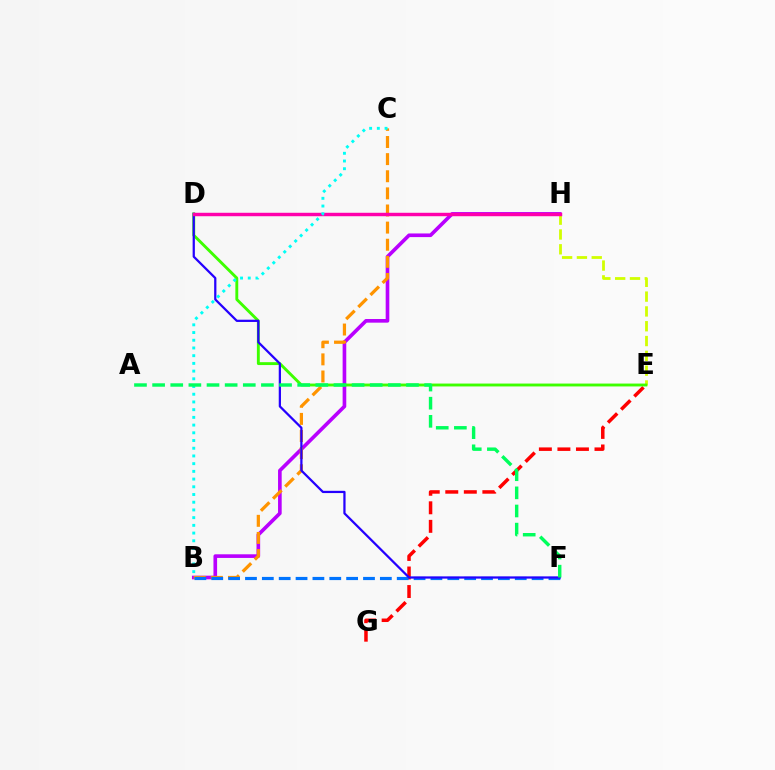{('B', 'H'): [{'color': '#b900ff', 'line_style': 'solid', 'thickness': 2.62}], ('E', 'H'): [{'color': '#d1ff00', 'line_style': 'dashed', 'thickness': 2.01}], ('E', 'G'): [{'color': '#ff0000', 'line_style': 'dashed', 'thickness': 2.52}], ('B', 'C'): [{'color': '#ff9400', 'line_style': 'dashed', 'thickness': 2.33}, {'color': '#00fff6', 'line_style': 'dotted', 'thickness': 2.1}], ('B', 'F'): [{'color': '#0074ff', 'line_style': 'dashed', 'thickness': 2.29}], ('D', 'E'): [{'color': '#3dff00', 'line_style': 'solid', 'thickness': 2.08}], ('D', 'F'): [{'color': '#2500ff', 'line_style': 'solid', 'thickness': 1.62}], ('D', 'H'): [{'color': '#ff00ac', 'line_style': 'solid', 'thickness': 2.48}], ('A', 'F'): [{'color': '#00ff5c', 'line_style': 'dashed', 'thickness': 2.46}]}